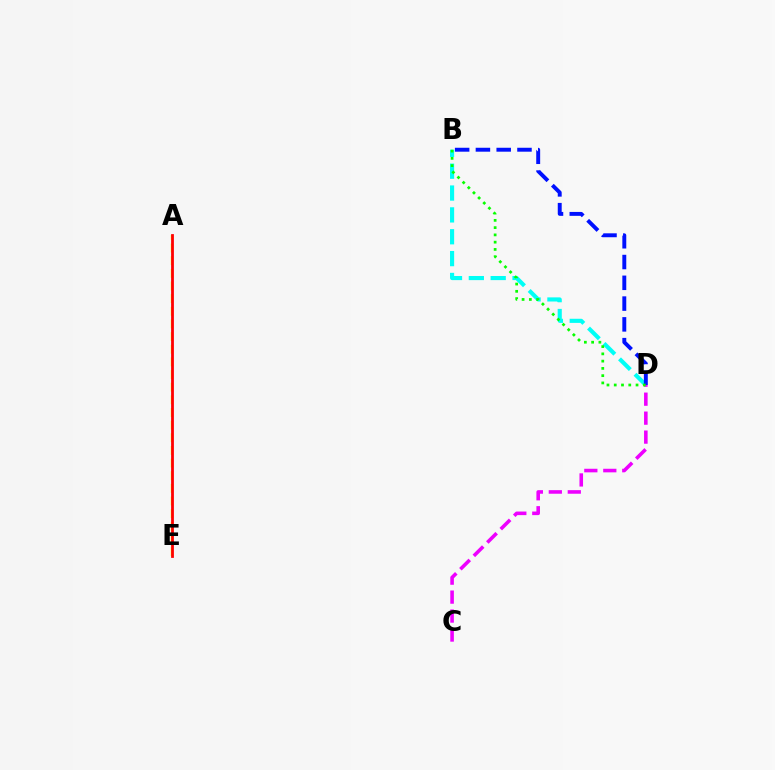{('B', 'D'): [{'color': '#00fff6', 'line_style': 'dashed', 'thickness': 2.97}, {'color': '#0010ff', 'line_style': 'dashed', 'thickness': 2.82}, {'color': '#08ff00', 'line_style': 'dotted', 'thickness': 1.97}], ('C', 'D'): [{'color': '#ee00ff', 'line_style': 'dashed', 'thickness': 2.58}], ('A', 'E'): [{'color': '#fcf500', 'line_style': 'dashed', 'thickness': 1.72}, {'color': '#ff0000', 'line_style': 'solid', 'thickness': 2.0}]}